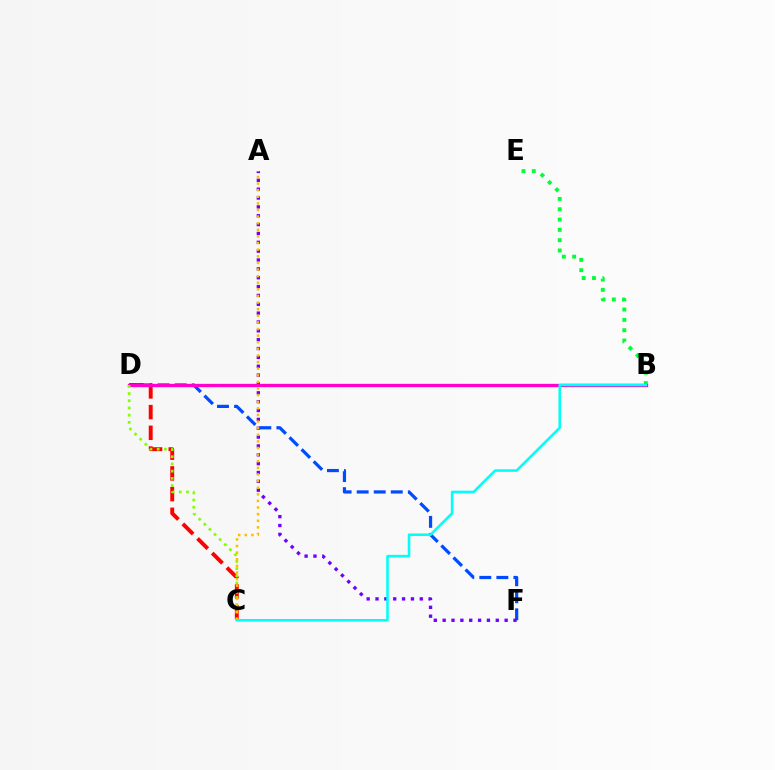{('D', 'F'): [{'color': '#004bff', 'line_style': 'dashed', 'thickness': 2.32}], ('B', 'E'): [{'color': '#00ff39', 'line_style': 'dotted', 'thickness': 2.8}], ('C', 'D'): [{'color': '#ff0000', 'line_style': 'dashed', 'thickness': 2.81}, {'color': '#84ff00', 'line_style': 'dotted', 'thickness': 1.96}], ('A', 'F'): [{'color': '#7200ff', 'line_style': 'dotted', 'thickness': 2.41}], ('B', 'D'): [{'color': '#ff00cf', 'line_style': 'solid', 'thickness': 2.4}], ('B', 'C'): [{'color': '#00fff6', 'line_style': 'solid', 'thickness': 1.85}], ('A', 'C'): [{'color': '#ffbd00', 'line_style': 'dotted', 'thickness': 1.8}]}